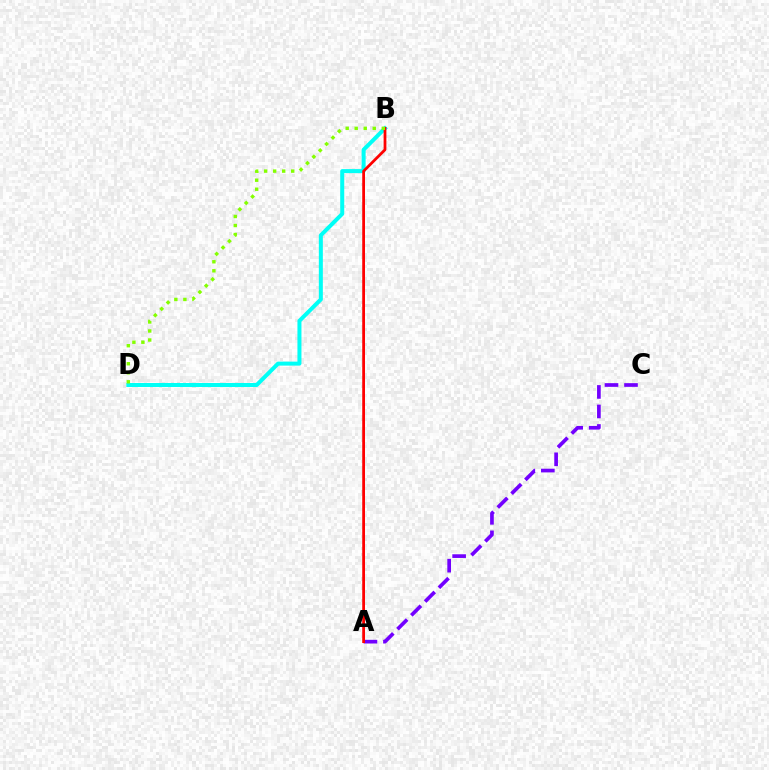{('A', 'C'): [{'color': '#7200ff', 'line_style': 'dashed', 'thickness': 2.65}], ('B', 'D'): [{'color': '#00fff6', 'line_style': 'solid', 'thickness': 2.89}, {'color': '#84ff00', 'line_style': 'dotted', 'thickness': 2.45}], ('A', 'B'): [{'color': '#ff0000', 'line_style': 'solid', 'thickness': 1.99}]}